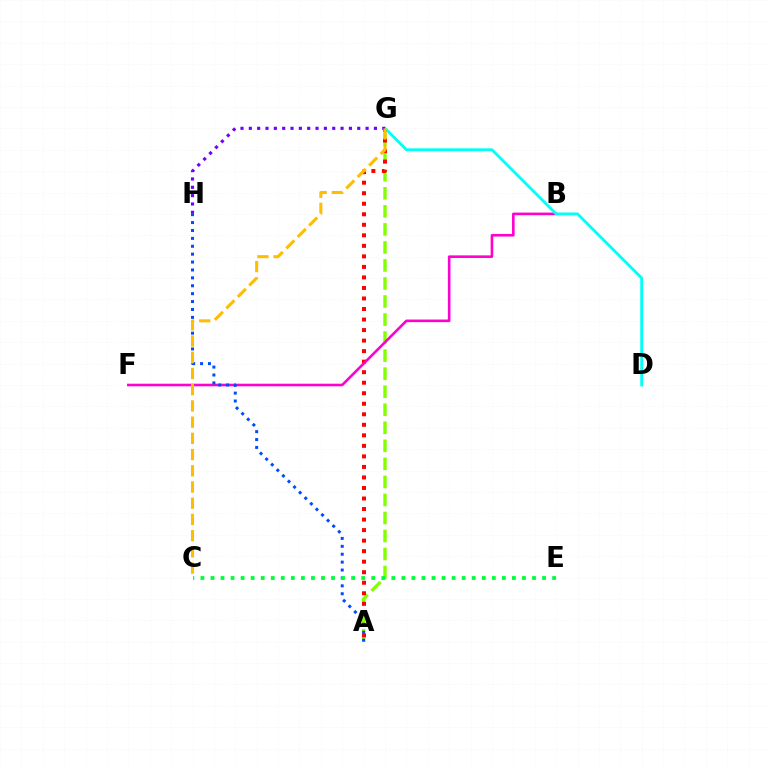{('A', 'G'): [{'color': '#84ff00', 'line_style': 'dashed', 'thickness': 2.45}, {'color': '#ff0000', 'line_style': 'dotted', 'thickness': 2.86}], ('B', 'F'): [{'color': '#ff00cf', 'line_style': 'solid', 'thickness': 1.87}], ('A', 'H'): [{'color': '#004bff', 'line_style': 'dotted', 'thickness': 2.15}], ('D', 'G'): [{'color': '#00fff6', 'line_style': 'solid', 'thickness': 2.03}], ('C', 'E'): [{'color': '#00ff39', 'line_style': 'dotted', 'thickness': 2.73}], ('G', 'H'): [{'color': '#7200ff', 'line_style': 'dotted', 'thickness': 2.27}], ('C', 'G'): [{'color': '#ffbd00', 'line_style': 'dashed', 'thickness': 2.2}]}